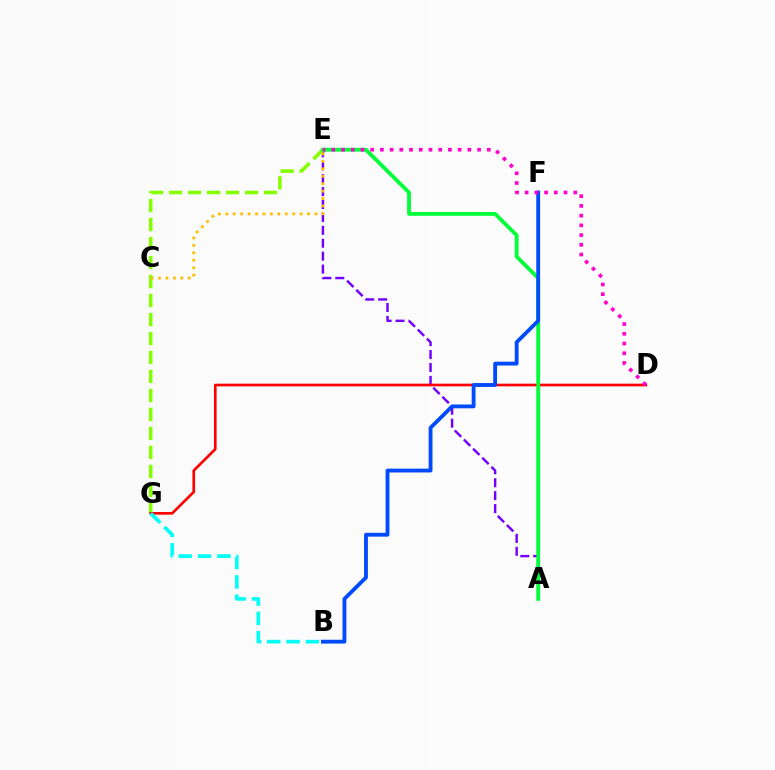{('A', 'E'): [{'color': '#7200ff', 'line_style': 'dashed', 'thickness': 1.76}, {'color': '#00ff39', 'line_style': 'solid', 'thickness': 2.75}], ('E', 'G'): [{'color': '#84ff00', 'line_style': 'dashed', 'thickness': 2.58}], ('D', 'G'): [{'color': '#ff0000', 'line_style': 'solid', 'thickness': 1.93}], ('B', 'F'): [{'color': '#004bff', 'line_style': 'solid', 'thickness': 2.76}], ('D', 'E'): [{'color': '#ff00cf', 'line_style': 'dotted', 'thickness': 2.64}], ('C', 'E'): [{'color': '#ffbd00', 'line_style': 'dotted', 'thickness': 2.02}], ('B', 'G'): [{'color': '#00fff6', 'line_style': 'dashed', 'thickness': 2.63}]}